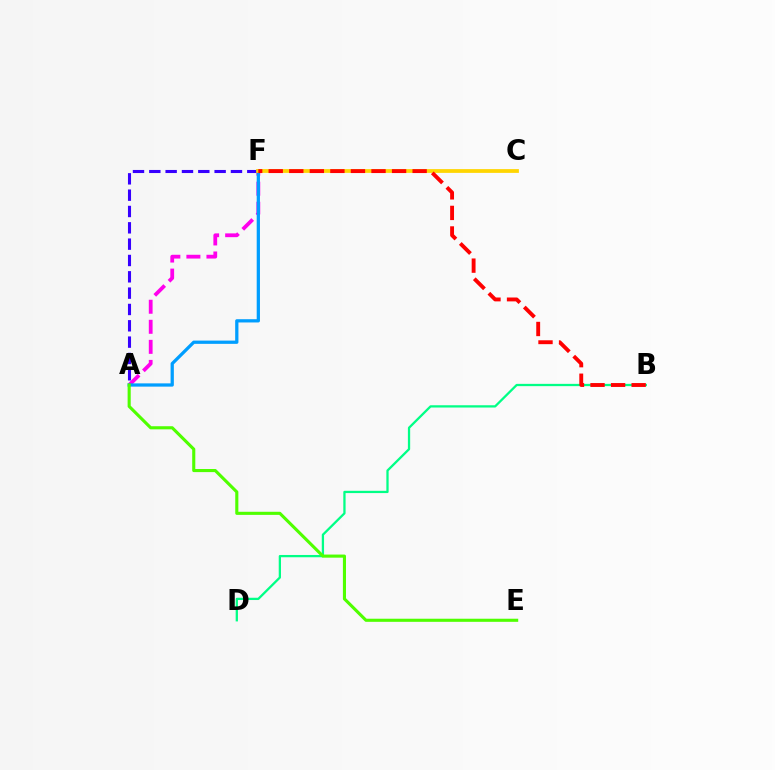{('A', 'F'): [{'color': '#ff00ed', 'line_style': 'dashed', 'thickness': 2.72}, {'color': '#009eff', 'line_style': 'solid', 'thickness': 2.35}, {'color': '#3700ff', 'line_style': 'dashed', 'thickness': 2.22}], ('C', 'F'): [{'color': '#ffd500', 'line_style': 'solid', 'thickness': 2.71}], ('B', 'D'): [{'color': '#00ff86', 'line_style': 'solid', 'thickness': 1.64}], ('A', 'E'): [{'color': '#4fff00', 'line_style': 'solid', 'thickness': 2.23}], ('B', 'F'): [{'color': '#ff0000', 'line_style': 'dashed', 'thickness': 2.79}]}